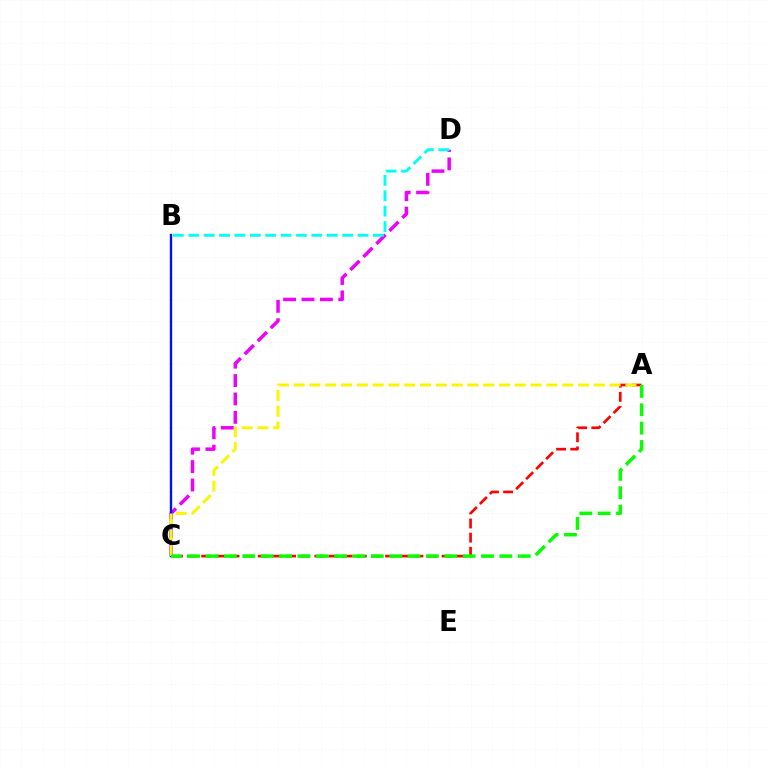{('C', 'D'): [{'color': '#ee00ff', 'line_style': 'dashed', 'thickness': 2.5}], ('B', 'D'): [{'color': '#00fff6', 'line_style': 'dashed', 'thickness': 2.09}], ('B', 'C'): [{'color': '#0010ff', 'line_style': 'solid', 'thickness': 1.71}], ('A', 'C'): [{'color': '#ff0000', 'line_style': 'dashed', 'thickness': 1.92}, {'color': '#fcf500', 'line_style': 'dashed', 'thickness': 2.15}, {'color': '#08ff00', 'line_style': 'dashed', 'thickness': 2.49}]}